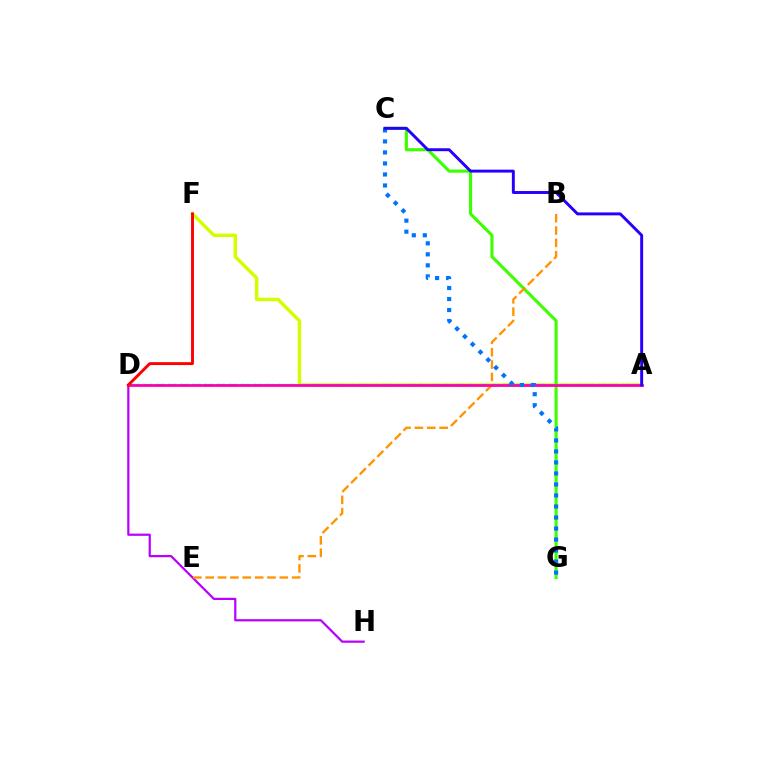{('A', 'D'): [{'color': '#00ff5c', 'line_style': 'dotted', 'thickness': 1.66}, {'color': '#00fff6', 'line_style': 'dashed', 'thickness': 1.62}, {'color': '#ff00ac', 'line_style': 'solid', 'thickness': 1.99}], ('A', 'F'): [{'color': '#d1ff00', 'line_style': 'solid', 'thickness': 2.49}], ('D', 'H'): [{'color': '#b900ff', 'line_style': 'solid', 'thickness': 1.6}], ('C', 'G'): [{'color': '#3dff00', 'line_style': 'solid', 'thickness': 2.24}, {'color': '#0074ff', 'line_style': 'dotted', 'thickness': 2.99}], ('B', 'E'): [{'color': '#ff9400', 'line_style': 'dashed', 'thickness': 1.68}], ('D', 'F'): [{'color': '#ff0000', 'line_style': 'solid', 'thickness': 2.09}], ('A', 'C'): [{'color': '#2500ff', 'line_style': 'solid', 'thickness': 2.11}]}